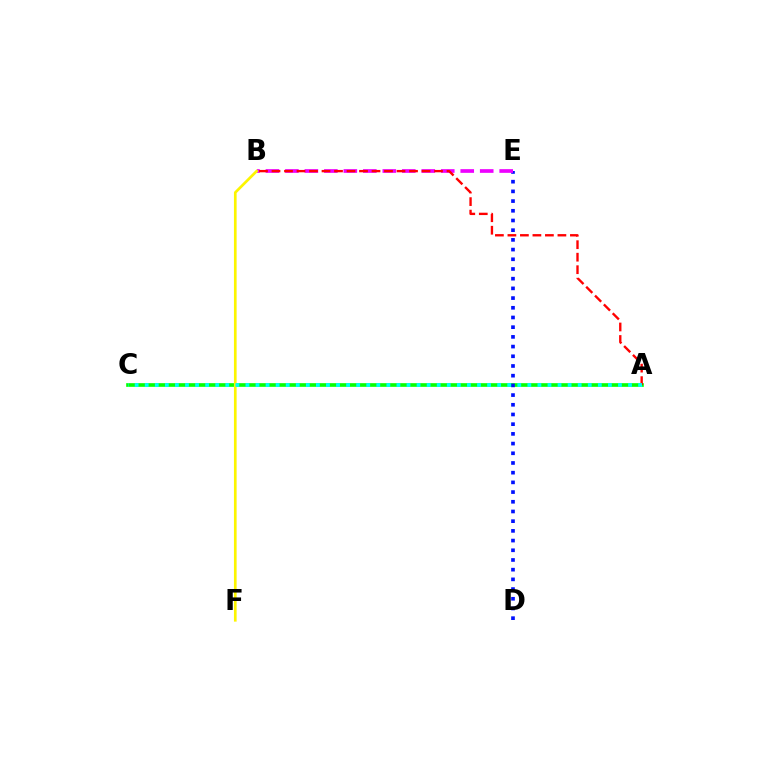{('A', 'C'): [{'color': '#08ff00', 'line_style': 'solid', 'thickness': 2.63}, {'color': '#00fff6', 'line_style': 'dotted', 'thickness': 2.74}], ('D', 'E'): [{'color': '#0010ff', 'line_style': 'dotted', 'thickness': 2.64}], ('B', 'E'): [{'color': '#ee00ff', 'line_style': 'dashed', 'thickness': 2.65}], ('B', 'F'): [{'color': '#fcf500', 'line_style': 'solid', 'thickness': 1.93}], ('A', 'B'): [{'color': '#ff0000', 'line_style': 'dashed', 'thickness': 1.7}]}